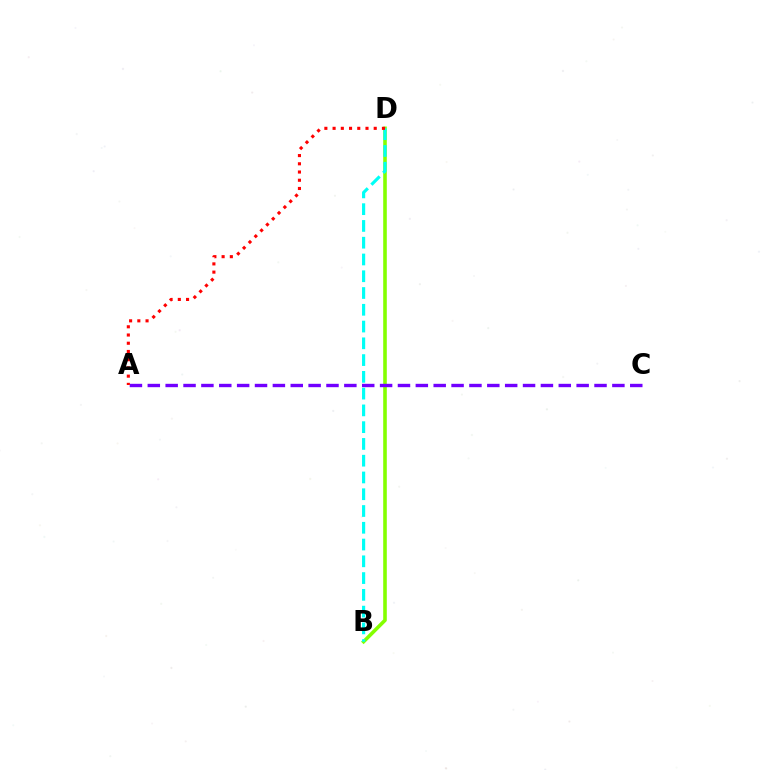{('B', 'D'): [{'color': '#84ff00', 'line_style': 'solid', 'thickness': 2.59}, {'color': '#00fff6', 'line_style': 'dashed', 'thickness': 2.28}], ('A', 'C'): [{'color': '#7200ff', 'line_style': 'dashed', 'thickness': 2.43}], ('A', 'D'): [{'color': '#ff0000', 'line_style': 'dotted', 'thickness': 2.23}]}